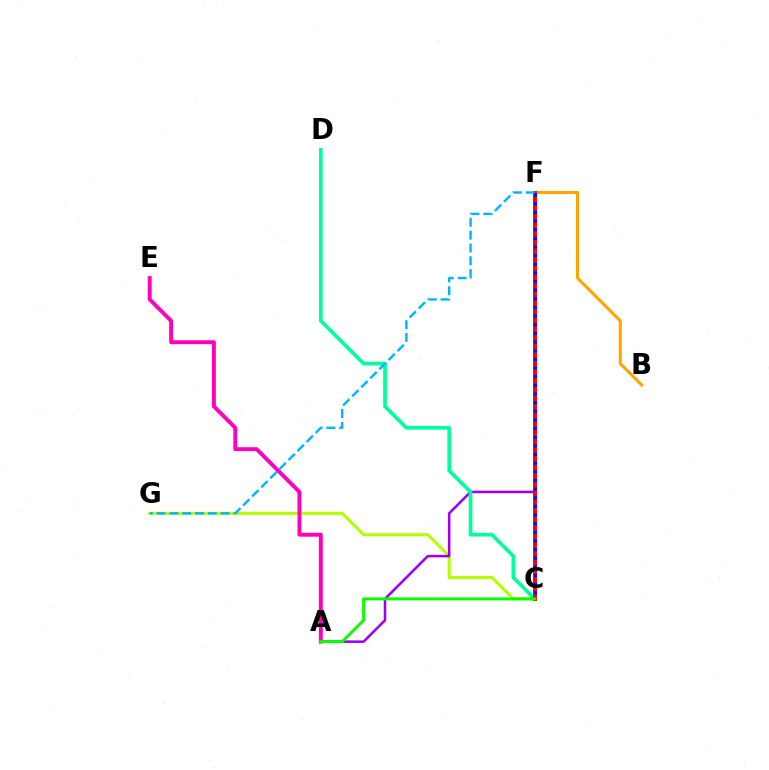{('C', 'G'): [{'color': '#b3ff00', 'line_style': 'solid', 'thickness': 2.21}], ('B', 'F'): [{'color': '#ffa500', 'line_style': 'solid', 'thickness': 2.22}], ('A', 'F'): [{'color': '#9b00ff', 'line_style': 'solid', 'thickness': 1.84}], ('C', 'D'): [{'color': '#00ff9d', 'line_style': 'solid', 'thickness': 2.65}], ('C', 'F'): [{'color': '#ff0000', 'line_style': 'solid', 'thickness': 2.84}, {'color': '#0010ff', 'line_style': 'dotted', 'thickness': 2.35}], ('A', 'E'): [{'color': '#ff00bd', 'line_style': 'solid', 'thickness': 2.82}], ('F', 'G'): [{'color': '#00b5ff', 'line_style': 'dashed', 'thickness': 1.74}], ('A', 'C'): [{'color': '#08ff00', 'line_style': 'solid', 'thickness': 2.14}]}